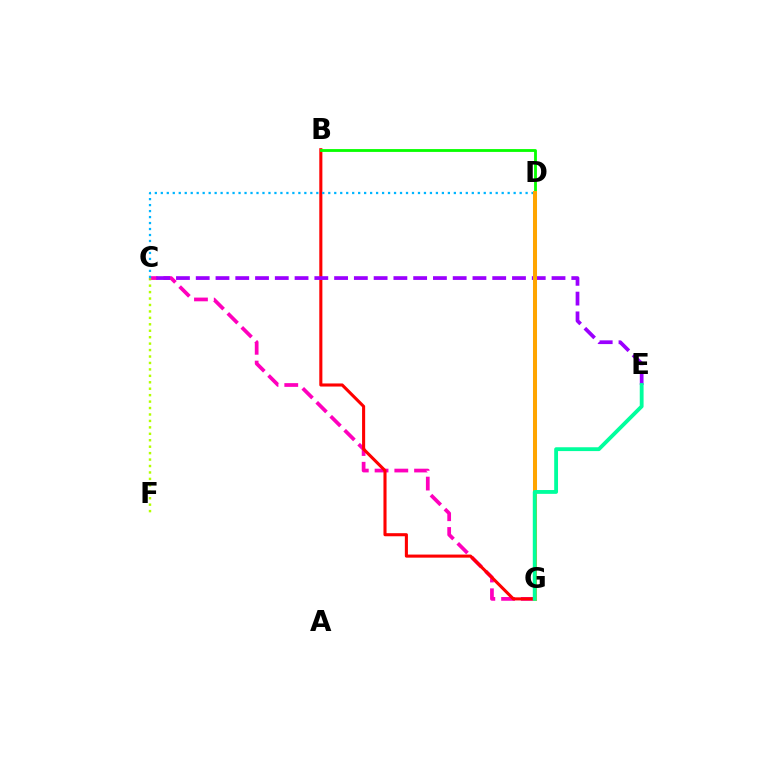{('C', 'G'): [{'color': '#ff00bd', 'line_style': 'dashed', 'thickness': 2.68}], ('B', 'G'): [{'color': '#ff0000', 'line_style': 'solid', 'thickness': 2.22}], ('C', 'F'): [{'color': '#b3ff00', 'line_style': 'dotted', 'thickness': 1.75}], ('C', 'E'): [{'color': '#9b00ff', 'line_style': 'dashed', 'thickness': 2.69}], ('B', 'D'): [{'color': '#08ff00', 'line_style': 'solid', 'thickness': 2.03}], ('C', 'D'): [{'color': '#00b5ff', 'line_style': 'dotted', 'thickness': 1.62}], ('D', 'G'): [{'color': '#0010ff', 'line_style': 'dashed', 'thickness': 2.86}, {'color': '#ffa500', 'line_style': 'solid', 'thickness': 2.9}], ('E', 'G'): [{'color': '#00ff9d', 'line_style': 'solid', 'thickness': 2.76}]}